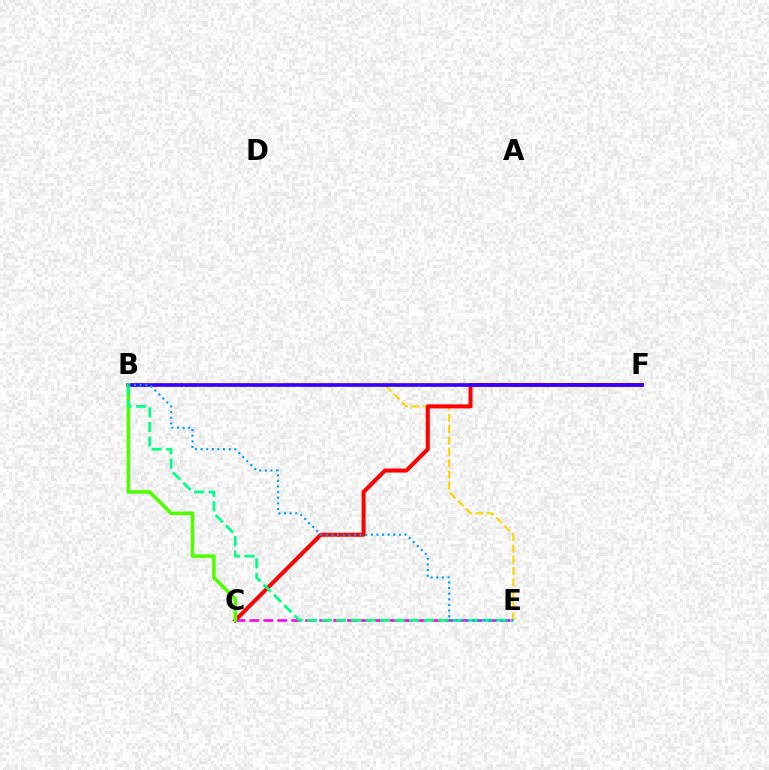{('B', 'E'): [{'color': '#ffd500', 'line_style': 'dashed', 'thickness': 1.54}, {'color': '#00ff86', 'line_style': 'dashed', 'thickness': 1.98}, {'color': '#009eff', 'line_style': 'dotted', 'thickness': 1.53}], ('C', 'F'): [{'color': '#ff0000', 'line_style': 'solid', 'thickness': 2.89}], ('B', 'F'): [{'color': '#3700ff', 'line_style': 'solid', 'thickness': 2.65}], ('C', 'E'): [{'color': '#ff00ed', 'line_style': 'dashed', 'thickness': 1.9}], ('B', 'C'): [{'color': '#4fff00', 'line_style': 'solid', 'thickness': 2.55}]}